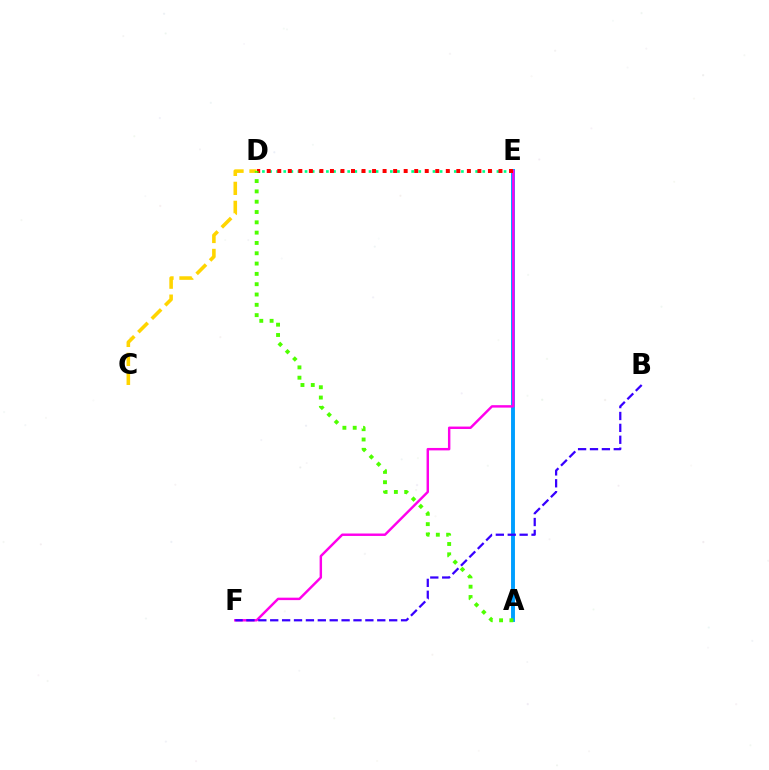{('A', 'E'): [{'color': '#009eff', 'line_style': 'solid', 'thickness': 2.82}], ('D', 'E'): [{'color': '#00ff86', 'line_style': 'dotted', 'thickness': 1.93}, {'color': '#ff0000', 'line_style': 'dotted', 'thickness': 2.86}], ('E', 'F'): [{'color': '#ff00ed', 'line_style': 'solid', 'thickness': 1.76}], ('C', 'D'): [{'color': '#ffd500', 'line_style': 'dashed', 'thickness': 2.58}], ('B', 'F'): [{'color': '#3700ff', 'line_style': 'dashed', 'thickness': 1.62}], ('A', 'D'): [{'color': '#4fff00', 'line_style': 'dotted', 'thickness': 2.8}]}